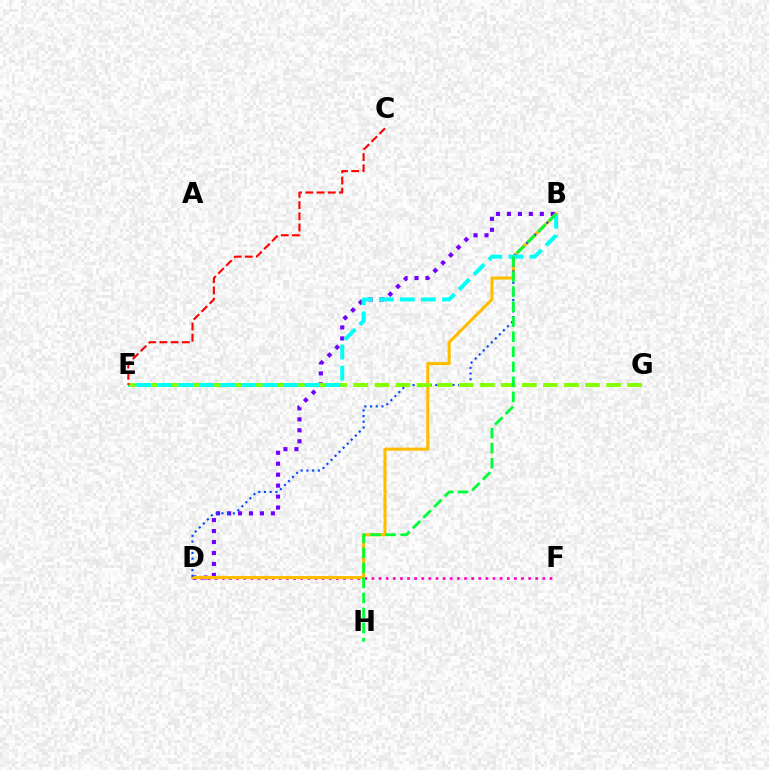{('D', 'F'): [{'color': '#ff00cf', 'line_style': 'dotted', 'thickness': 1.94}], ('B', 'D'): [{'color': '#7200ff', 'line_style': 'dotted', 'thickness': 2.98}, {'color': '#ffbd00', 'line_style': 'solid', 'thickness': 2.21}, {'color': '#004bff', 'line_style': 'dotted', 'thickness': 1.55}], ('E', 'G'): [{'color': '#84ff00', 'line_style': 'dashed', 'thickness': 2.86}], ('B', 'E'): [{'color': '#00fff6', 'line_style': 'dashed', 'thickness': 2.86}], ('C', 'E'): [{'color': '#ff0000', 'line_style': 'dashed', 'thickness': 1.52}], ('B', 'H'): [{'color': '#00ff39', 'line_style': 'dashed', 'thickness': 2.04}]}